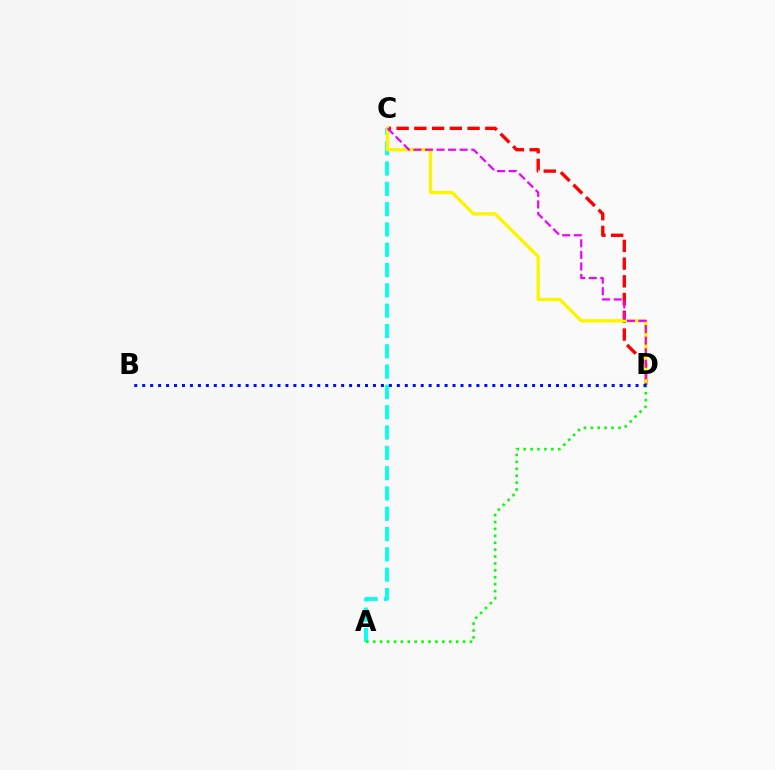{('C', 'D'): [{'color': '#ff0000', 'line_style': 'dashed', 'thickness': 2.41}, {'color': '#fcf500', 'line_style': 'solid', 'thickness': 2.41}, {'color': '#ee00ff', 'line_style': 'dashed', 'thickness': 1.57}], ('A', 'C'): [{'color': '#00fff6', 'line_style': 'dashed', 'thickness': 2.76}], ('A', 'D'): [{'color': '#08ff00', 'line_style': 'dotted', 'thickness': 1.88}], ('B', 'D'): [{'color': '#0010ff', 'line_style': 'dotted', 'thickness': 2.16}]}